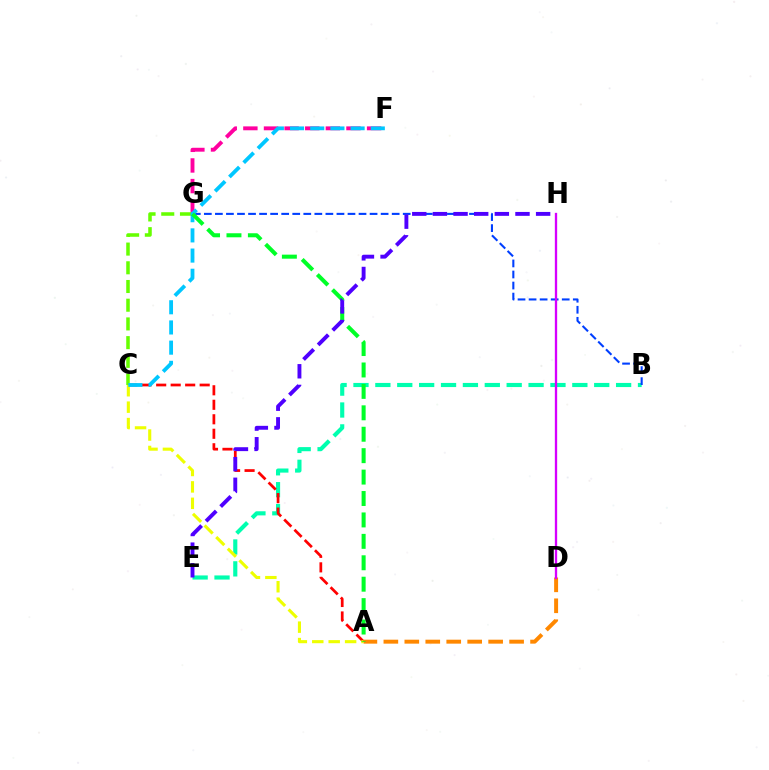{('F', 'G'): [{'color': '#ff00a0', 'line_style': 'dashed', 'thickness': 2.8}], ('B', 'E'): [{'color': '#00ffaf', 'line_style': 'dashed', 'thickness': 2.97}], ('A', 'C'): [{'color': '#ff0000', 'line_style': 'dashed', 'thickness': 1.97}, {'color': '#eeff00', 'line_style': 'dashed', 'thickness': 2.23}], ('C', 'G'): [{'color': '#66ff00', 'line_style': 'dashed', 'thickness': 2.54}], ('B', 'G'): [{'color': '#003fff', 'line_style': 'dashed', 'thickness': 1.5}], ('C', 'F'): [{'color': '#00c7ff', 'line_style': 'dashed', 'thickness': 2.74}], ('A', 'D'): [{'color': '#ff8800', 'line_style': 'dashed', 'thickness': 2.85}], ('A', 'G'): [{'color': '#00ff27', 'line_style': 'dashed', 'thickness': 2.91}], ('D', 'H'): [{'color': '#d600ff', 'line_style': 'solid', 'thickness': 1.67}], ('E', 'H'): [{'color': '#4f00ff', 'line_style': 'dashed', 'thickness': 2.8}]}